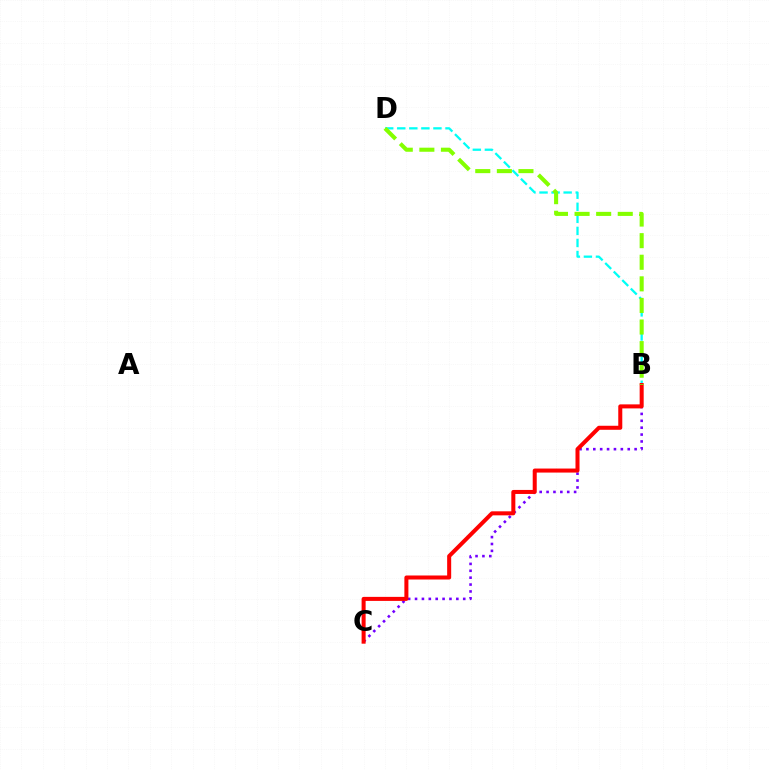{('B', 'D'): [{'color': '#00fff6', 'line_style': 'dashed', 'thickness': 1.64}, {'color': '#84ff00', 'line_style': 'dashed', 'thickness': 2.93}], ('B', 'C'): [{'color': '#7200ff', 'line_style': 'dotted', 'thickness': 1.87}, {'color': '#ff0000', 'line_style': 'solid', 'thickness': 2.9}]}